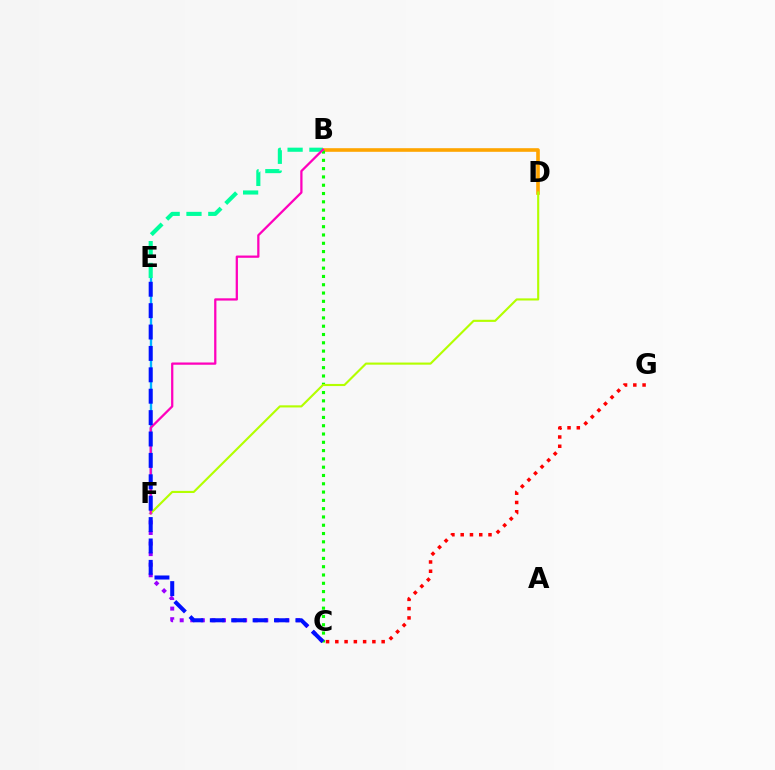{('C', 'G'): [{'color': '#ff0000', 'line_style': 'dotted', 'thickness': 2.52}], ('B', 'D'): [{'color': '#ffa500', 'line_style': 'solid', 'thickness': 2.6}], ('B', 'C'): [{'color': '#08ff00', 'line_style': 'dotted', 'thickness': 2.25}], ('C', 'F'): [{'color': '#9b00ff', 'line_style': 'dotted', 'thickness': 2.87}], ('E', 'F'): [{'color': '#00b5ff', 'line_style': 'solid', 'thickness': 1.71}], ('B', 'E'): [{'color': '#00ff9d', 'line_style': 'dashed', 'thickness': 2.96}], ('D', 'F'): [{'color': '#b3ff00', 'line_style': 'solid', 'thickness': 1.53}], ('B', 'F'): [{'color': '#ff00bd', 'line_style': 'solid', 'thickness': 1.63}], ('C', 'E'): [{'color': '#0010ff', 'line_style': 'dashed', 'thickness': 2.91}]}